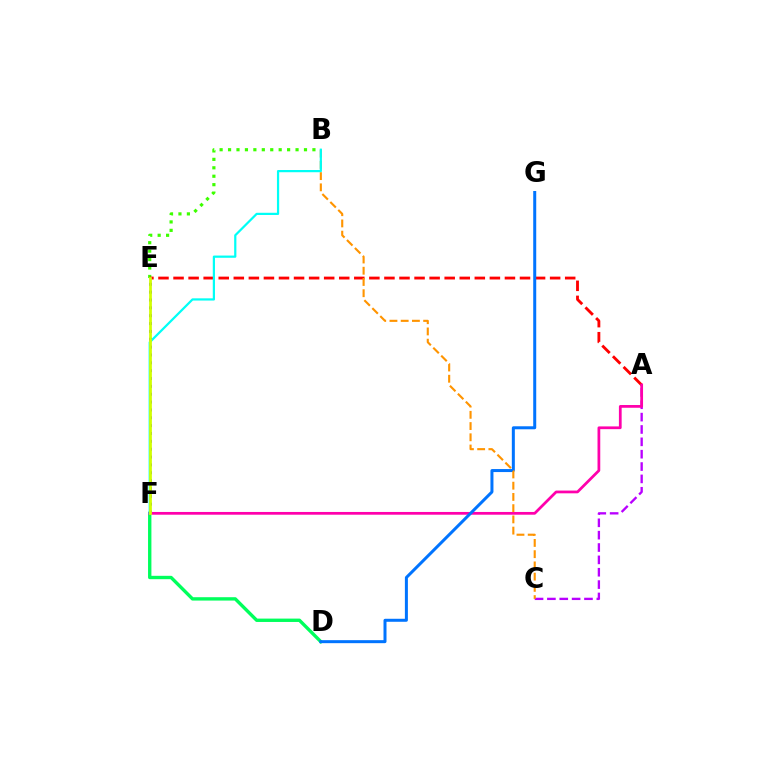{('A', 'C'): [{'color': '#b900ff', 'line_style': 'dashed', 'thickness': 1.68}], ('D', 'F'): [{'color': '#00ff5c', 'line_style': 'solid', 'thickness': 2.42}], ('B', 'E'): [{'color': '#3dff00', 'line_style': 'dotted', 'thickness': 2.29}], ('E', 'F'): [{'color': '#2500ff', 'line_style': 'dotted', 'thickness': 2.13}, {'color': '#d1ff00', 'line_style': 'solid', 'thickness': 1.98}], ('A', 'E'): [{'color': '#ff0000', 'line_style': 'dashed', 'thickness': 2.05}], ('A', 'F'): [{'color': '#ff00ac', 'line_style': 'solid', 'thickness': 1.98}], ('D', 'G'): [{'color': '#0074ff', 'line_style': 'solid', 'thickness': 2.16}], ('B', 'C'): [{'color': '#ff9400', 'line_style': 'dashed', 'thickness': 1.53}], ('B', 'F'): [{'color': '#00fff6', 'line_style': 'solid', 'thickness': 1.6}]}